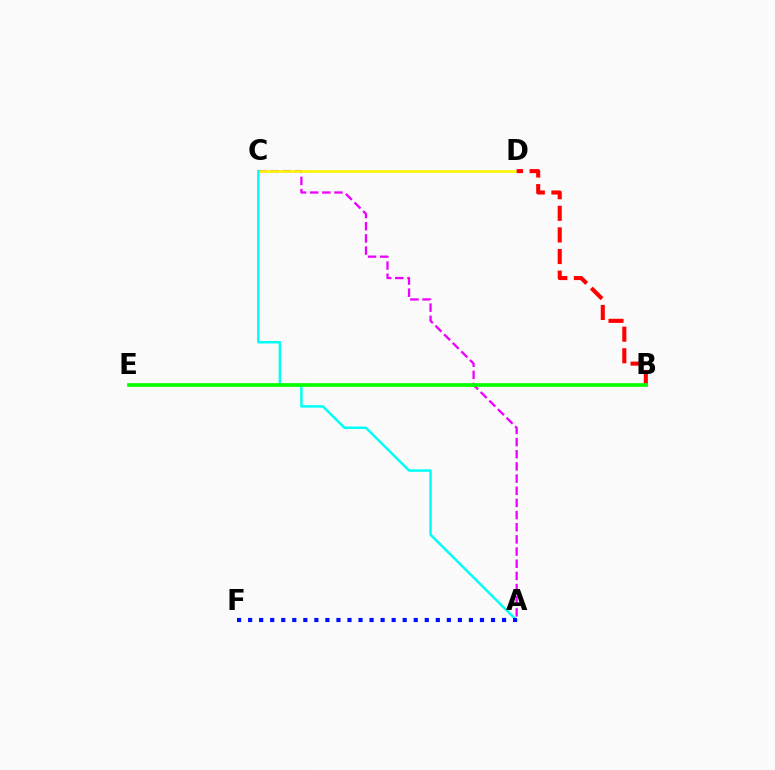{('A', 'C'): [{'color': '#ee00ff', 'line_style': 'dashed', 'thickness': 1.65}, {'color': '#00fff6', 'line_style': 'solid', 'thickness': 1.79}], ('C', 'D'): [{'color': '#fcf500', 'line_style': 'solid', 'thickness': 1.91}], ('B', 'D'): [{'color': '#ff0000', 'line_style': 'dashed', 'thickness': 2.94}], ('B', 'E'): [{'color': '#08ff00', 'line_style': 'solid', 'thickness': 2.67}], ('A', 'F'): [{'color': '#0010ff', 'line_style': 'dotted', 'thickness': 3.0}]}